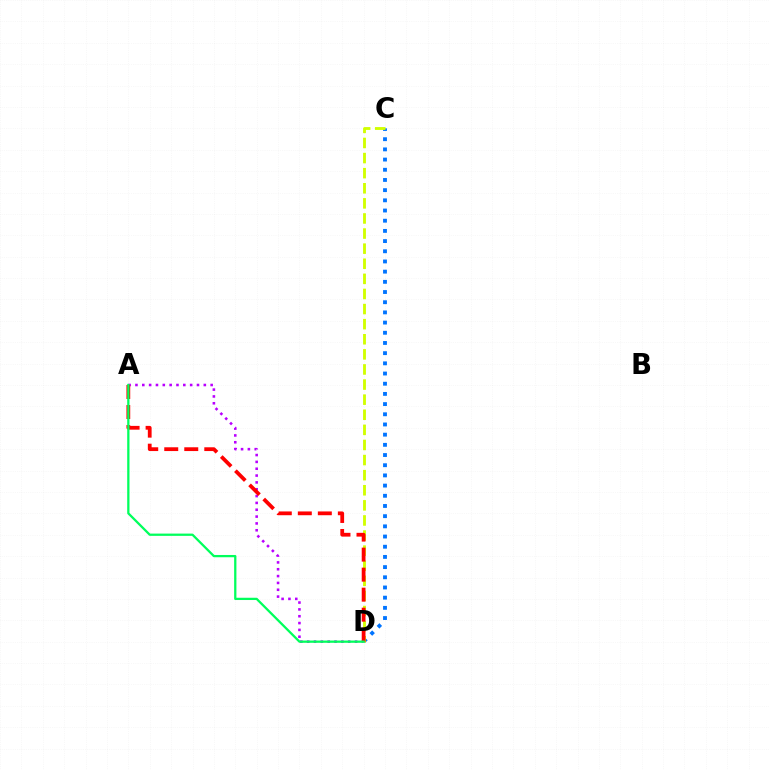{('C', 'D'): [{'color': '#0074ff', 'line_style': 'dotted', 'thickness': 2.77}, {'color': '#d1ff00', 'line_style': 'dashed', 'thickness': 2.05}], ('A', 'D'): [{'color': '#b900ff', 'line_style': 'dotted', 'thickness': 1.86}, {'color': '#ff0000', 'line_style': 'dashed', 'thickness': 2.72}, {'color': '#00ff5c', 'line_style': 'solid', 'thickness': 1.64}]}